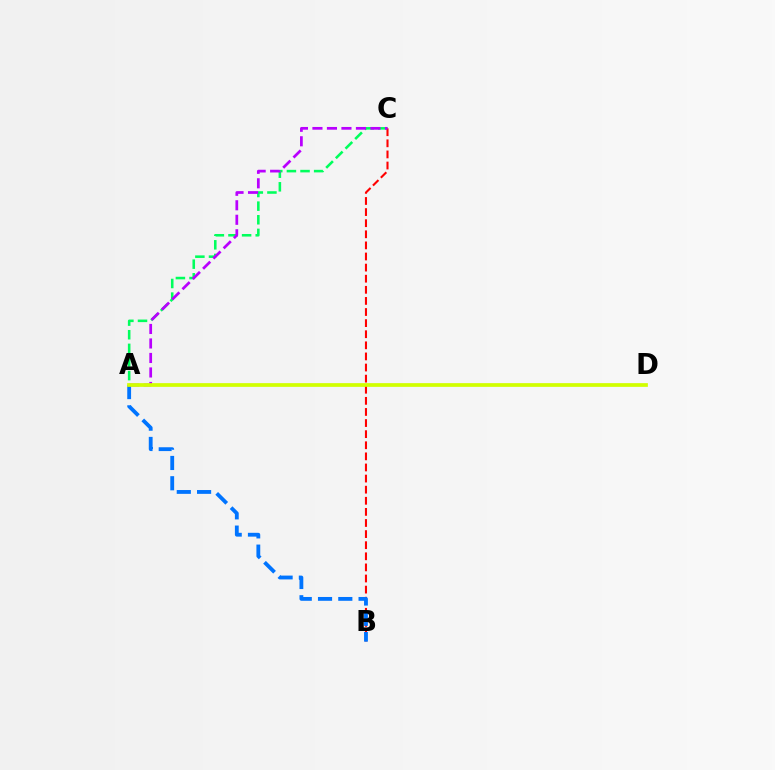{('A', 'C'): [{'color': '#00ff5c', 'line_style': 'dashed', 'thickness': 1.85}, {'color': '#b900ff', 'line_style': 'dashed', 'thickness': 1.97}], ('B', 'C'): [{'color': '#ff0000', 'line_style': 'dashed', 'thickness': 1.51}], ('A', 'B'): [{'color': '#0074ff', 'line_style': 'dashed', 'thickness': 2.75}], ('A', 'D'): [{'color': '#d1ff00', 'line_style': 'solid', 'thickness': 2.68}]}